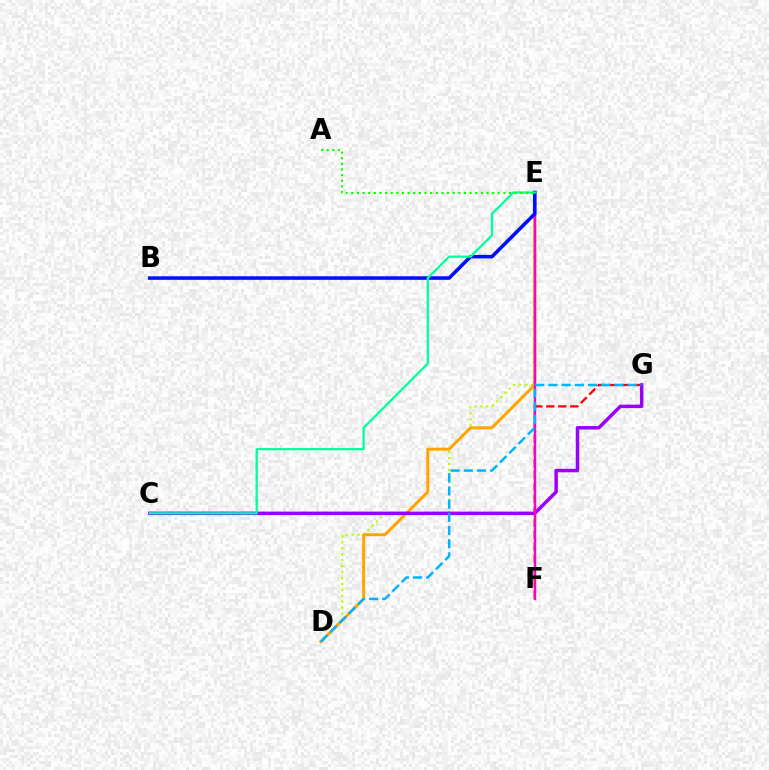{('D', 'E'): [{'color': '#b3ff00', 'line_style': 'dotted', 'thickness': 1.62}, {'color': '#ffa500', 'line_style': 'solid', 'thickness': 2.15}], ('F', 'G'): [{'color': '#ff0000', 'line_style': 'dashed', 'thickness': 1.63}], ('C', 'G'): [{'color': '#9b00ff', 'line_style': 'solid', 'thickness': 2.51}], ('E', 'F'): [{'color': '#ff00bd', 'line_style': 'solid', 'thickness': 1.73}], ('B', 'E'): [{'color': '#0010ff', 'line_style': 'solid', 'thickness': 2.56}], ('D', 'G'): [{'color': '#00b5ff', 'line_style': 'dashed', 'thickness': 1.79}], ('C', 'E'): [{'color': '#00ff9d', 'line_style': 'solid', 'thickness': 1.63}], ('A', 'E'): [{'color': '#08ff00', 'line_style': 'dotted', 'thickness': 1.53}]}